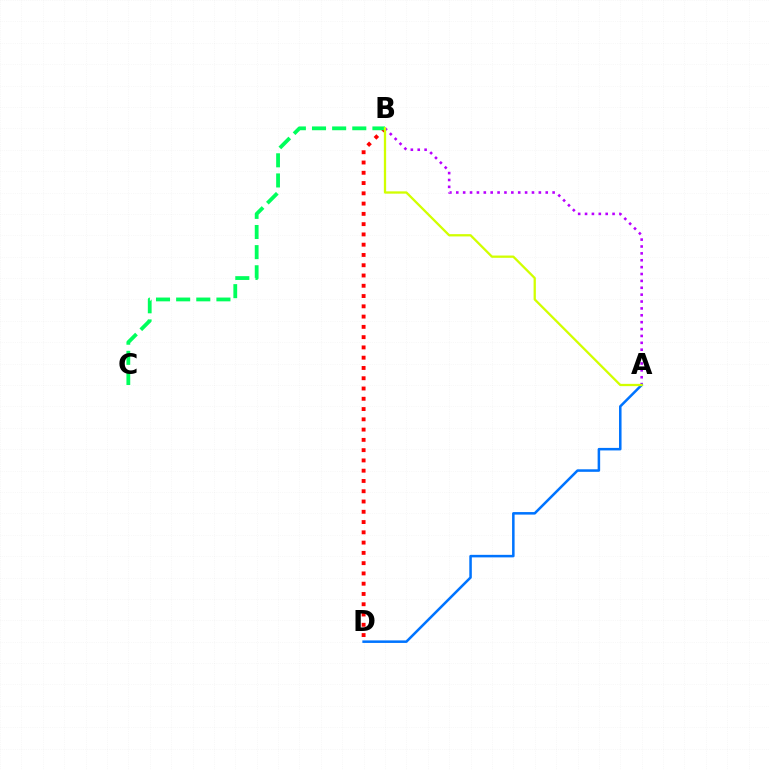{('B', 'D'): [{'color': '#ff0000', 'line_style': 'dotted', 'thickness': 2.79}], ('B', 'C'): [{'color': '#00ff5c', 'line_style': 'dashed', 'thickness': 2.74}], ('A', 'B'): [{'color': '#b900ff', 'line_style': 'dotted', 'thickness': 1.87}, {'color': '#d1ff00', 'line_style': 'solid', 'thickness': 1.65}], ('A', 'D'): [{'color': '#0074ff', 'line_style': 'solid', 'thickness': 1.82}]}